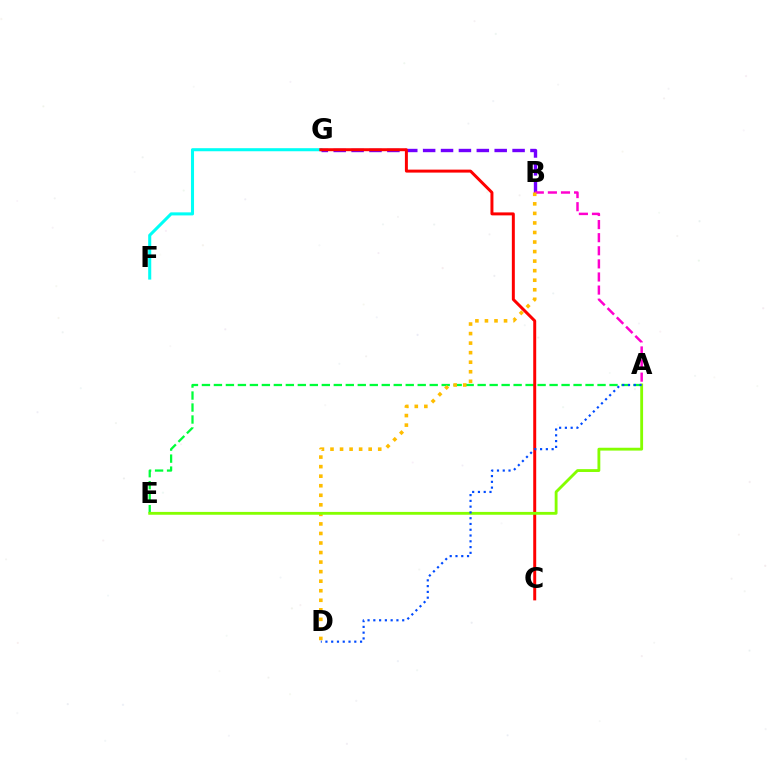{('F', 'G'): [{'color': '#00fff6', 'line_style': 'solid', 'thickness': 2.2}], ('A', 'E'): [{'color': '#00ff39', 'line_style': 'dashed', 'thickness': 1.63}, {'color': '#84ff00', 'line_style': 'solid', 'thickness': 2.05}], ('B', 'G'): [{'color': '#7200ff', 'line_style': 'dashed', 'thickness': 2.43}], ('A', 'B'): [{'color': '#ff00cf', 'line_style': 'dashed', 'thickness': 1.78}], ('B', 'D'): [{'color': '#ffbd00', 'line_style': 'dotted', 'thickness': 2.59}], ('C', 'G'): [{'color': '#ff0000', 'line_style': 'solid', 'thickness': 2.14}], ('A', 'D'): [{'color': '#004bff', 'line_style': 'dotted', 'thickness': 1.57}]}